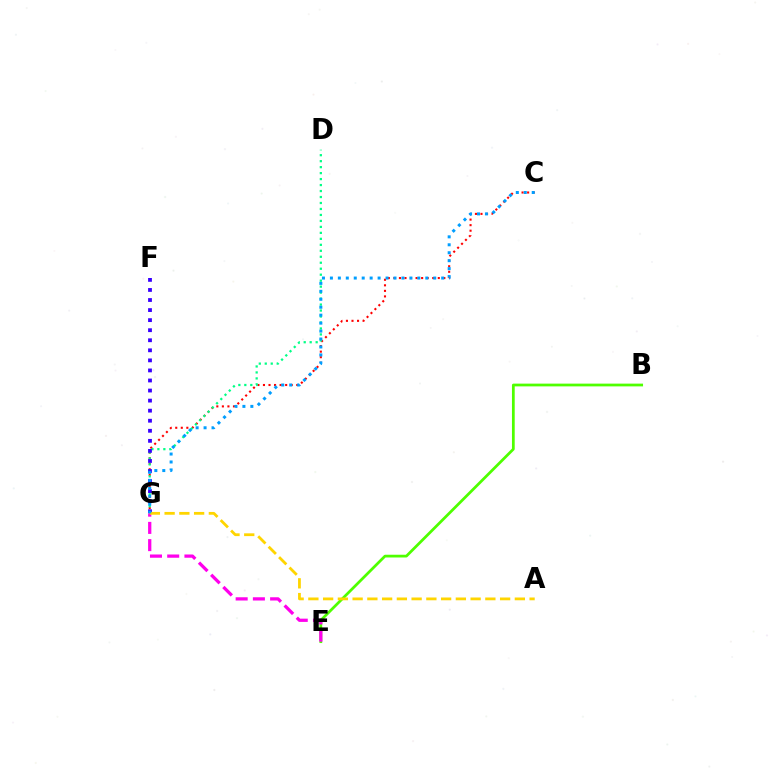{('C', 'G'): [{'color': '#ff0000', 'line_style': 'dotted', 'thickness': 1.51}, {'color': '#009eff', 'line_style': 'dotted', 'thickness': 2.16}], ('B', 'E'): [{'color': '#4fff00', 'line_style': 'solid', 'thickness': 1.98}], ('D', 'G'): [{'color': '#00ff86', 'line_style': 'dotted', 'thickness': 1.62}], ('E', 'G'): [{'color': '#ff00ed', 'line_style': 'dashed', 'thickness': 2.34}], ('F', 'G'): [{'color': '#3700ff', 'line_style': 'dotted', 'thickness': 2.73}], ('A', 'G'): [{'color': '#ffd500', 'line_style': 'dashed', 'thickness': 2.0}]}